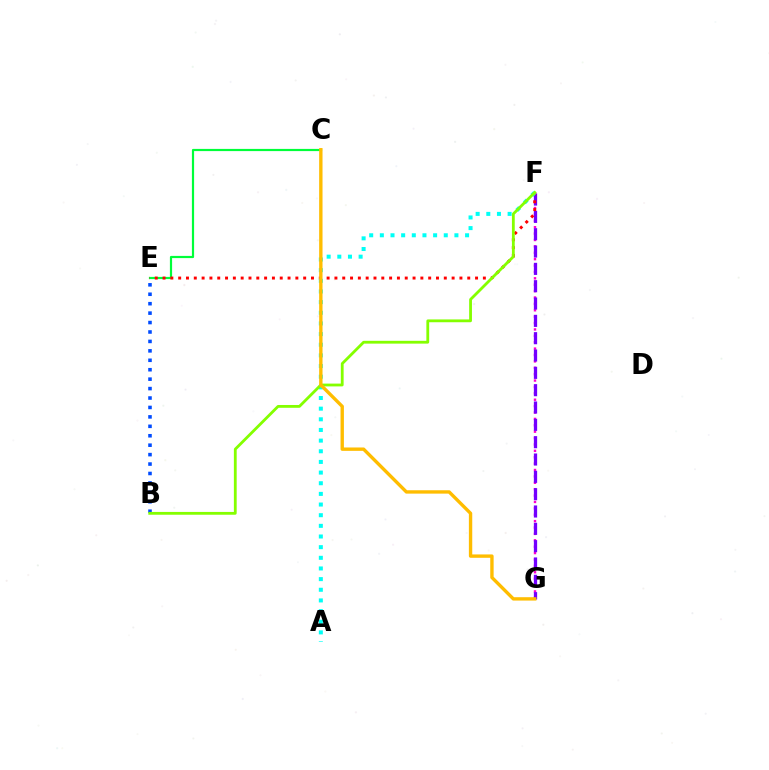{('F', 'G'): [{'color': '#ff00cf', 'line_style': 'dotted', 'thickness': 1.74}, {'color': '#7200ff', 'line_style': 'dashed', 'thickness': 2.35}], ('C', 'E'): [{'color': '#00ff39', 'line_style': 'solid', 'thickness': 1.58}], ('B', 'E'): [{'color': '#004bff', 'line_style': 'dotted', 'thickness': 2.56}], ('E', 'F'): [{'color': '#ff0000', 'line_style': 'dotted', 'thickness': 2.12}], ('A', 'F'): [{'color': '#00fff6', 'line_style': 'dotted', 'thickness': 2.89}], ('B', 'F'): [{'color': '#84ff00', 'line_style': 'solid', 'thickness': 2.02}], ('C', 'G'): [{'color': '#ffbd00', 'line_style': 'solid', 'thickness': 2.43}]}